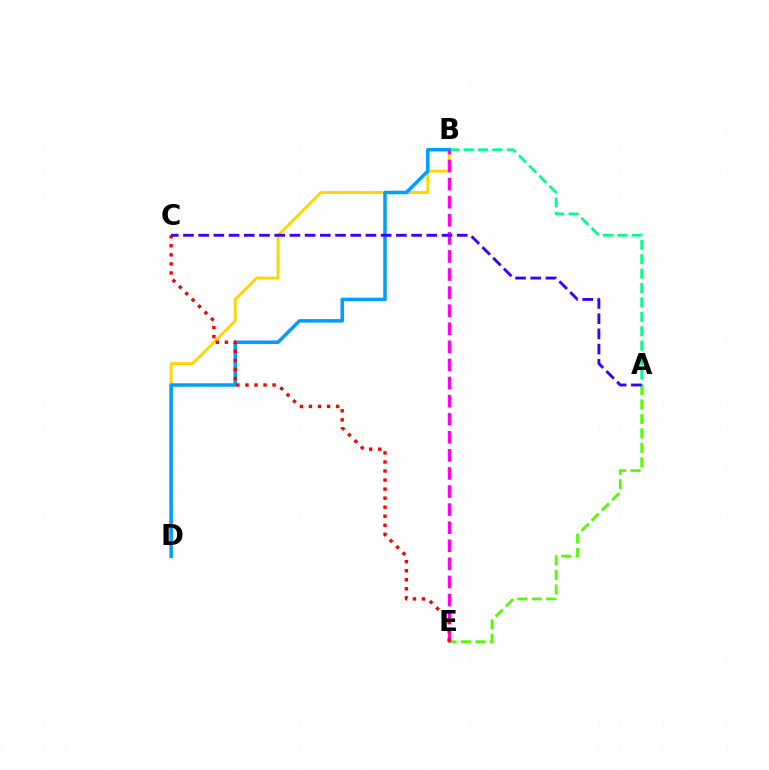{('A', 'E'): [{'color': '#4fff00', 'line_style': 'dashed', 'thickness': 1.96}], ('A', 'B'): [{'color': '#00ff86', 'line_style': 'dashed', 'thickness': 1.96}], ('B', 'D'): [{'color': '#ffd500', 'line_style': 'solid', 'thickness': 2.06}, {'color': '#009eff', 'line_style': 'solid', 'thickness': 2.53}], ('B', 'E'): [{'color': '#ff00ed', 'line_style': 'dashed', 'thickness': 2.46}], ('C', 'E'): [{'color': '#ff0000', 'line_style': 'dotted', 'thickness': 2.46}], ('A', 'C'): [{'color': '#3700ff', 'line_style': 'dashed', 'thickness': 2.07}]}